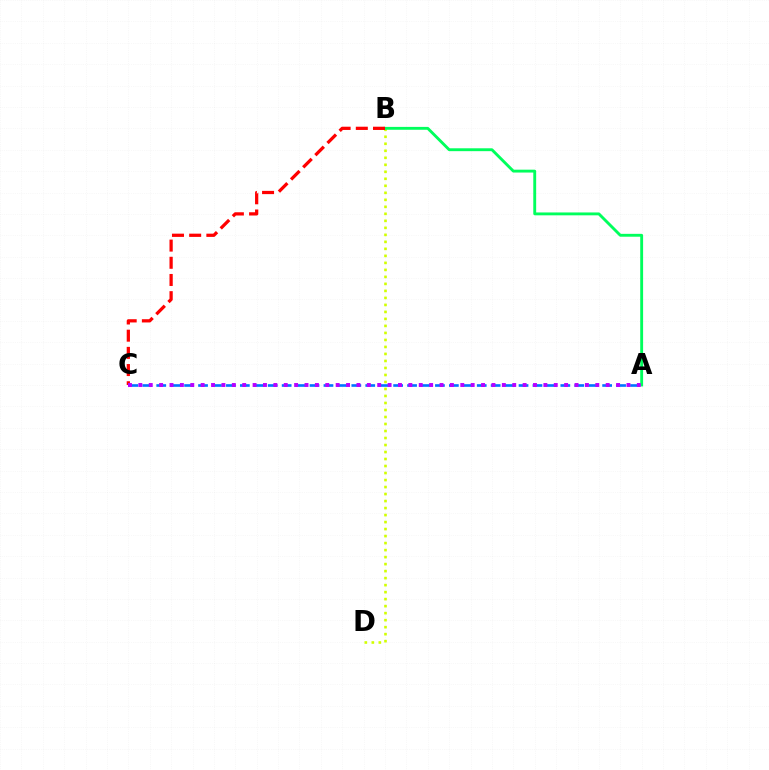{('B', 'D'): [{'color': '#d1ff00', 'line_style': 'dotted', 'thickness': 1.9}], ('A', 'C'): [{'color': '#0074ff', 'line_style': 'dashed', 'thickness': 1.89}, {'color': '#b900ff', 'line_style': 'dotted', 'thickness': 2.82}], ('A', 'B'): [{'color': '#00ff5c', 'line_style': 'solid', 'thickness': 2.07}], ('B', 'C'): [{'color': '#ff0000', 'line_style': 'dashed', 'thickness': 2.34}]}